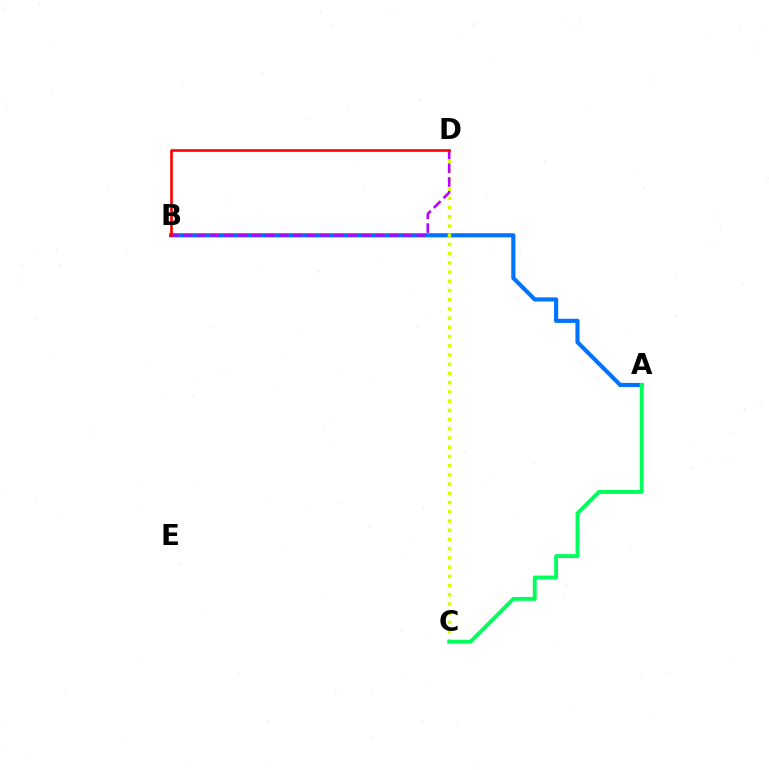{('A', 'B'): [{'color': '#0074ff', 'line_style': 'solid', 'thickness': 2.99}], ('C', 'D'): [{'color': '#d1ff00', 'line_style': 'dotted', 'thickness': 2.5}], ('B', 'D'): [{'color': '#b900ff', 'line_style': 'dashed', 'thickness': 1.87}, {'color': '#ff0000', 'line_style': 'solid', 'thickness': 1.88}], ('A', 'C'): [{'color': '#00ff5c', 'line_style': 'solid', 'thickness': 2.81}]}